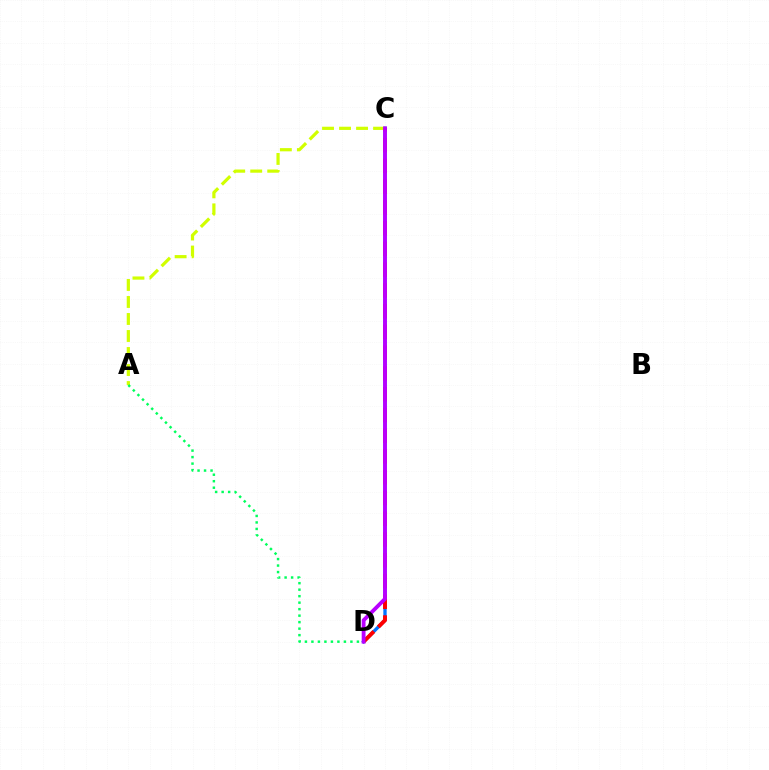{('C', 'D'): [{'color': '#0074ff', 'line_style': 'solid', 'thickness': 2.4}, {'color': '#ff0000', 'line_style': 'dashed', 'thickness': 2.82}, {'color': '#b900ff', 'line_style': 'solid', 'thickness': 2.77}], ('A', 'C'): [{'color': '#d1ff00', 'line_style': 'dashed', 'thickness': 2.31}], ('A', 'D'): [{'color': '#00ff5c', 'line_style': 'dotted', 'thickness': 1.77}]}